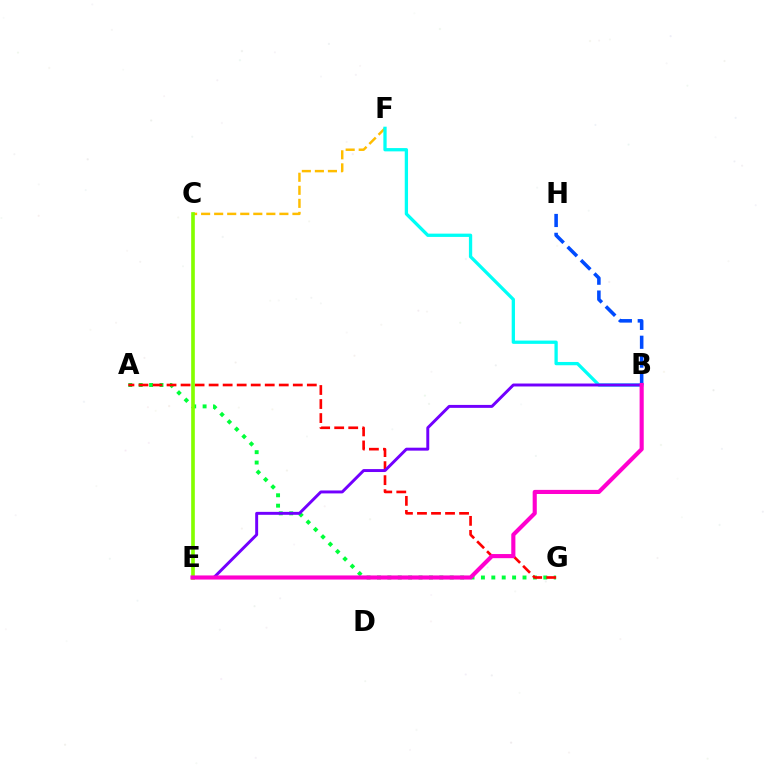{('A', 'G'): [{'color': '#00ff39', 'line_style': 'dotted', 'thickness': 2.82}, {'color': '#ff0000', 'line_style': 'dashed', 'thickness': 1.91}], ('C', 'F'): [{'color': '#ffbd00', 'line_style': 'dashed', 'thickness': 1.77}], ('B', 'H'): [{'color': '#004bff', 'line_style': 'dashed', 'thickness': 2.56}], ('B', 'F'): [{'color': '#00fff6', 'line_style': 'solid', 'thickness': 2.37}], ('C', 'E'): [{'color': '#84ff00', 'line_style': 'solid', 'thickness': 2.63}], ('B', 'E'): [{'color': '#7200ff', 'line_style': 'solid', 'thickness': 2.12}, {'color': '#ff00cf', 'line_style': 'solid', 'thickness': 2.97}]}